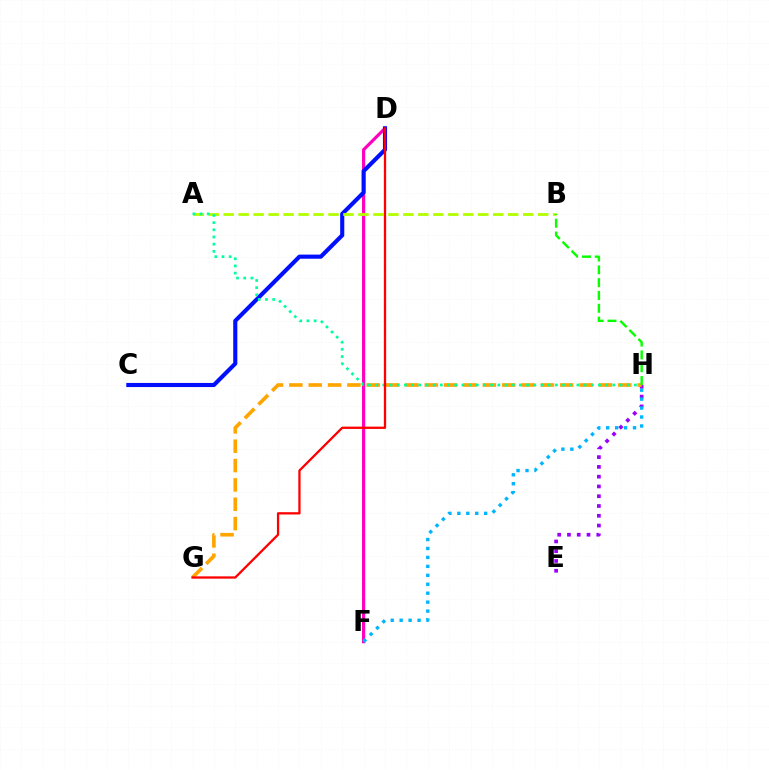{('D', 'F'): [{'color': '#ff00bd', 'line_style': 'solid', 'thickness': 2.29}], ('C', 'D'): [{'color': '#0010ff', 'line_style': 'solid', 'thickness': 2.97}], ('E', 'H'): [{'color': '#9b00ff', 'line_style': 'dotted', 'thickness': 2.66}], ('G', 'H'): [{'color': '#ffa500', 'line_style': 'dashed', 'thickness': 2.63}], ('A', 'B'): [{'color': '#b3ff00', 'line_style': 'dashed', 'thickness': 2.03}], ('B', 'H'): [{'color': '#08ff00', 'line_style': 'dashed', 'thickness': 1.74}], ('A', 'H'): [{'color': '#00ff9d', 'line_style': 'dotted', 'thickness': 1.95}], ('F', 'H'): [{'color': '#00b5ff', 'line_style': 'dotted', 'thickness': 2.43}], ('D', 'G'): [{'color': '#ff0000', 'line_style': 'solid', 'thickness': 1.65}]}